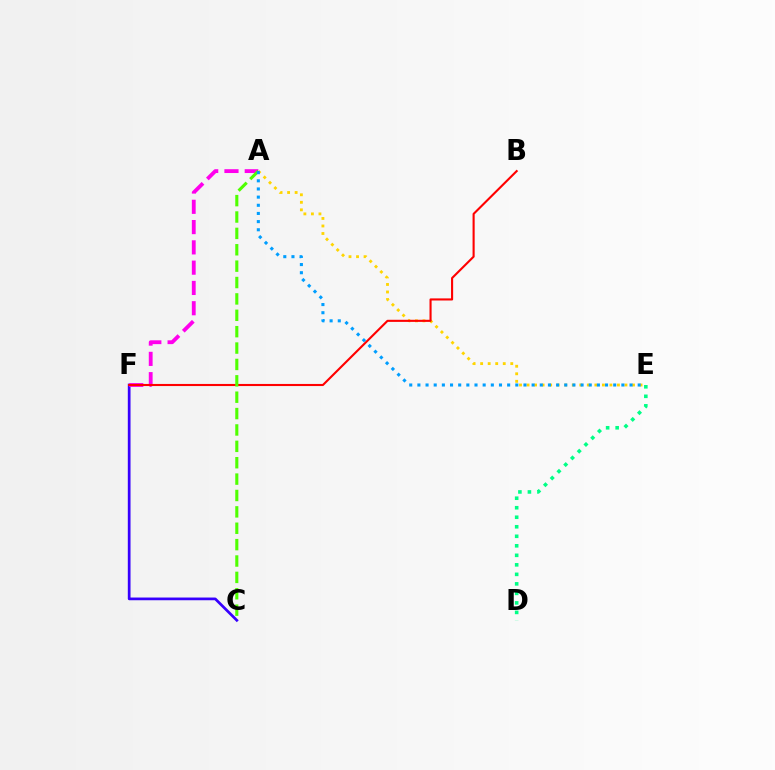{('D', 'E'): [{'color': '#00ff86', 'line_style': 'dotted', 'thickness': 2.59}], ('A', 'E'): [{'color': '#ffd500', 'line_style': 'dotted', 'thickness': 2.05}, {'color': '#009eff', 'line_style': 'dotted', 'thickness': 2.22}], ('C', 'F'): [{'color': '#3700ff', 'line_style': 'solid', 'thickness': 1.96}], ('A', 'F'): [{'color': '#ff00ed', 'line_style': 'dashed', 'thickness': 2.76}], ('B', 'F'): [{'color': '#ff0000', 'line_style': 'solid', 'thickness': 1.51}], ('A', 'C'): [{'color': '#4fff00', 'line_style': 'dashed', 'thickness': 2.23}]}